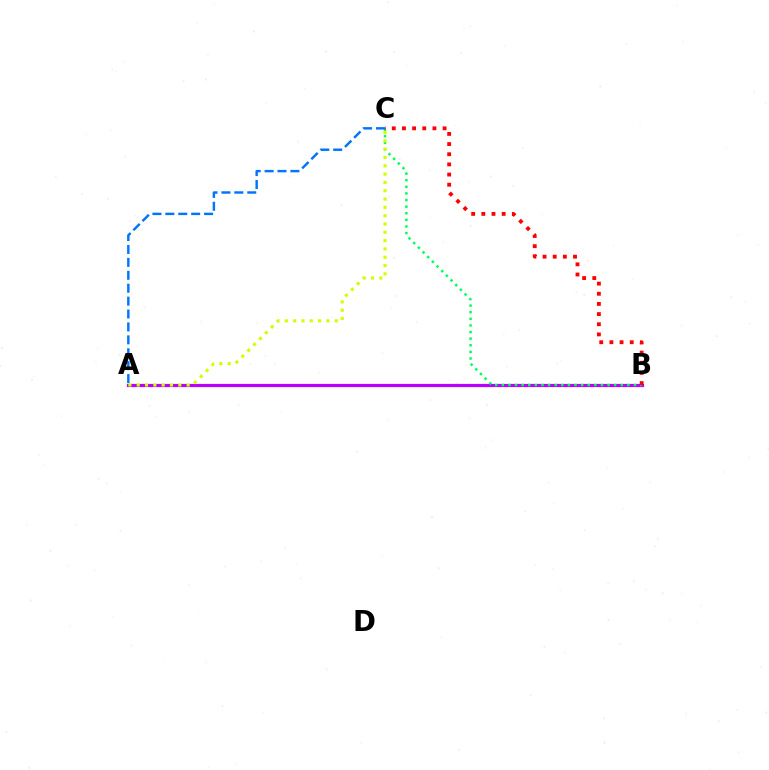{('A', 'B'): [{'color': '#b900ff', 'line_style': 'solid', 'thickness': 2.3}], ('B', 'C'): [{'color': '#00ff5c', 'line_style': 'dotted', 'thickness': 1.8}, {'color': '#ff0000', 'line_style': 'dotted', 'thickness': 2.76}], ('A', 'C'): [{'color': '#0074ff', 'line_style': 'dashed', 'thickness': 1.75}, {'color': '#d1ff00', 'line_style': 'dotted', 'thickness': 2.26}]}